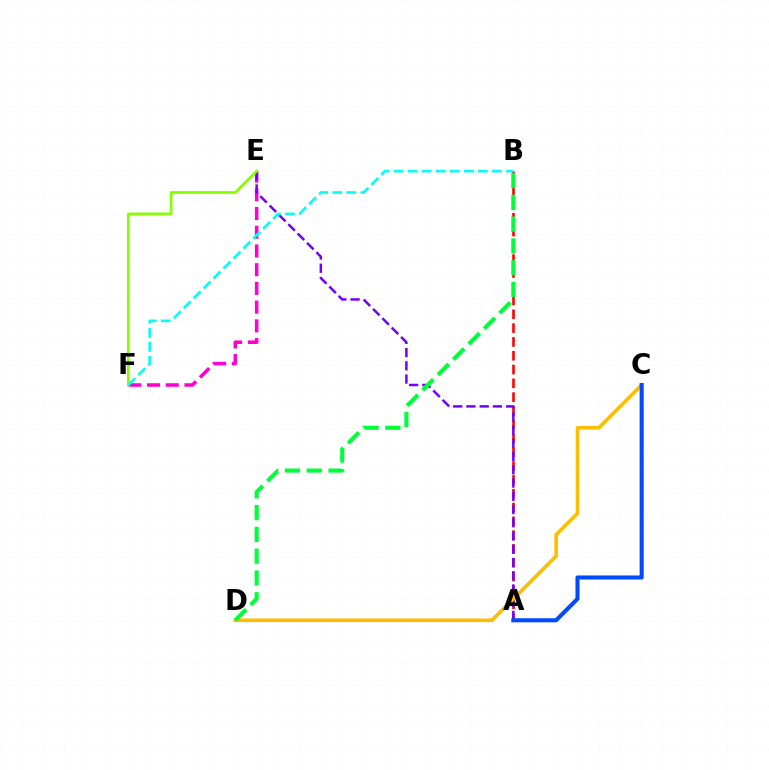{('A', 'B'): [{'color': '#ff0000', 'line_style': 'dashed', 'thickness': 1.87}], ('E', 'F'): [{'color': '#ff00cf', 'line_style': 'dashed', 'thickness': 2.54}, {'color': '#84ff00', 'line_style': 'solid', 'thickness': 1.97}], ('A', 'E'): [{'color': '#7200ff', 'line_style': 'dashed', 'thickness': 1.8}], ('C', 'D'): [{'color': '#ffbd00', 'line_style': 'solid', 'thickness': 2.6}], ('A', 'C'): [{'color': '#004bff', 'line_style': 'solid', 'thickness': 2.94}], ('B', 'F'): [{'color': '#00fff6', 'line_style': 'dashed', 'thickness': 1.91}], ('B', 'D'): [{'color': '#00ff39', 'line_style': 'dashed', 'thickness': 2.96}]}